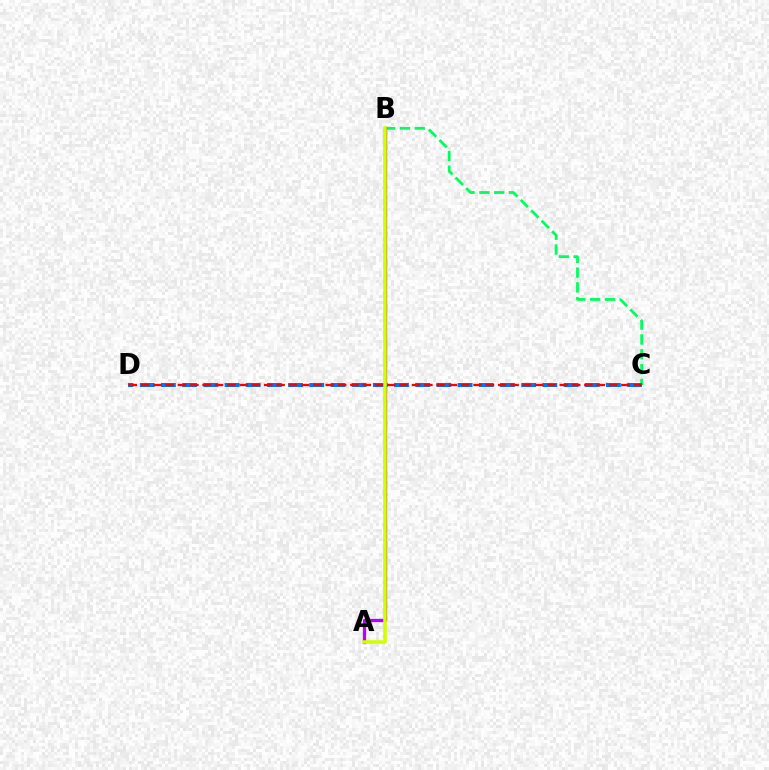{('B', 'C'): [{'color': '#00ff5c', 'line_style': 'dashed', 'thickness': 2.01}], ('A', 'B'): [{'color': '#b900ff', 'line_style': 'solid', 'thickness': 2.36}, {'color': '#d1ff00', 'line_style': 'solid', 'thickness': 2.55}], ('C', 'D'): [{'color': '#0074ff', 'line_style': 'dashed', 'thickness': 2.88}, {'color': '#ff0000', 'line_style': 'dashed', 'thickness': 1.67}]}